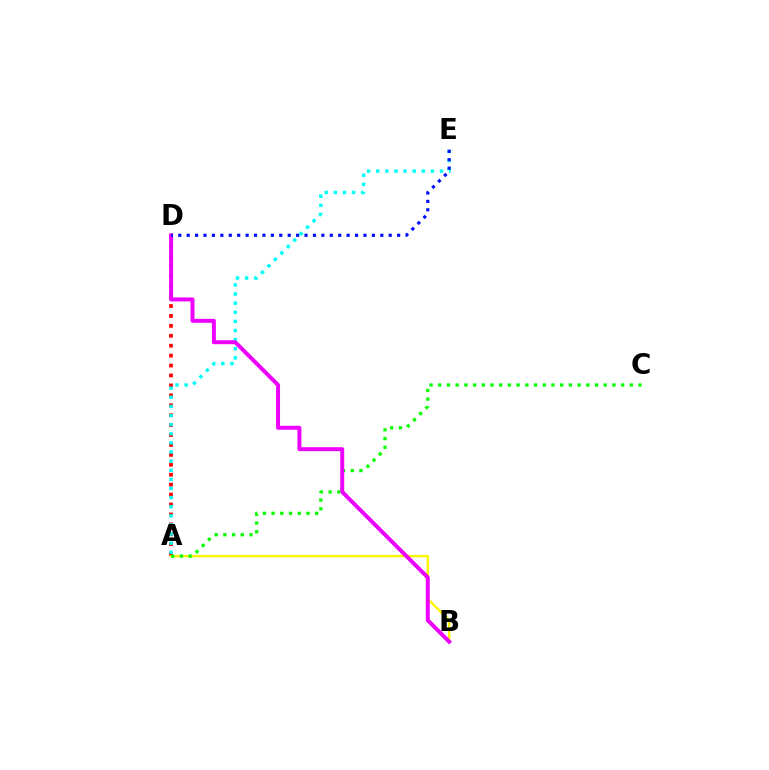{('A', 'D'): [{'color': '#ff0000', 'line_style': 'dotted', 'thickness': 2.7}], ('A', 'B'): [{'color': '#fcf500', 'line_style': 'solid', 'thickness': 1.7}], ('A', 'C'): [{'color': '#08ff00', 'line_style': 'dotted', 'thickness': 2.37}], ('A', 'E'): [{'color': '#00fff6', 'line_style': 'dotted', 'thickness': 2.48}], ('B', 'D'): [{'color': '#ee00ff', 'line_style': 'solid', 'thickness': 2.85}], ('D', 'E'): [{'color': '#0010ff', 'line_style': 'dotted', 'thickness': 2.29}]}